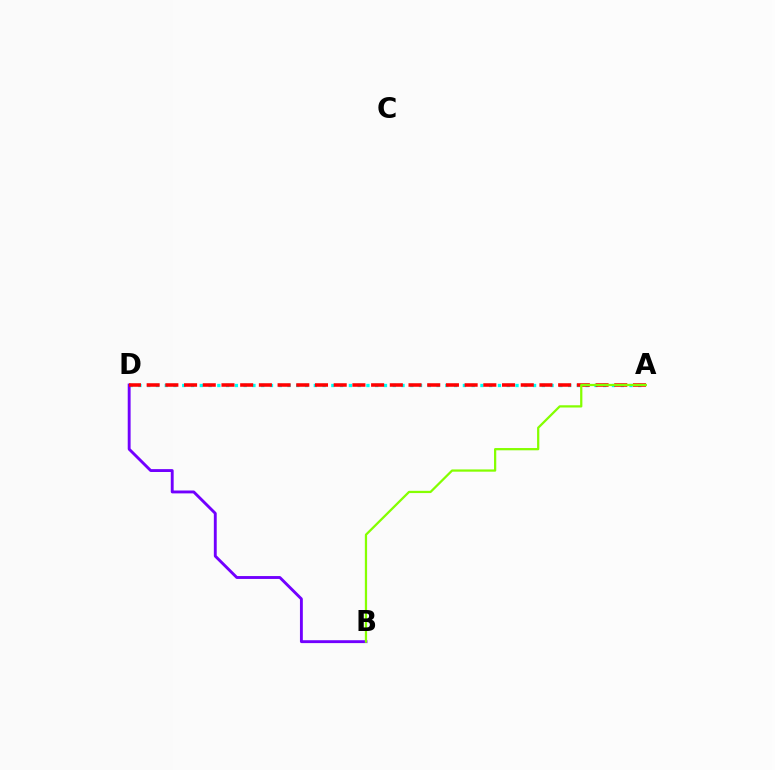{('A', 'D'): [{'color': '#00fff6', 'line_style': 'dotted', 'thickness': 2.38}, {'color': '#ff0000', 'line_style': 'dashed', 'thickness': 2.54}], ('B', 'D'): [{'color': '#7200ff', 'line_style': 'solid', 'thickness': 2.07}], ('A', 'B'): [{'color': '#84ff00', 'line_style': 'solid', 'thickness': 1.62}]}